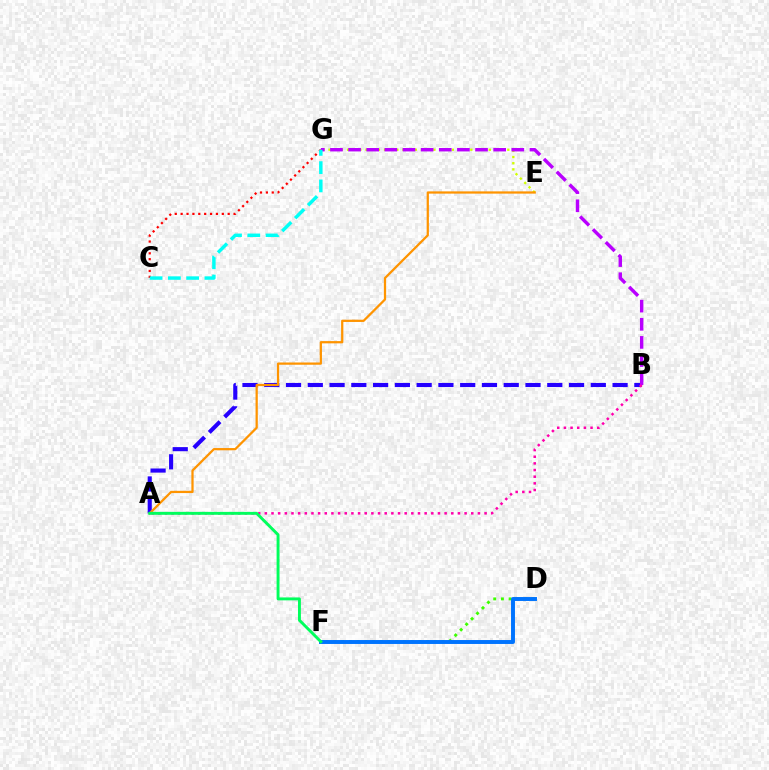{('E', 'G'): [{'color': '#d1ff00', 'line_style': 'dotted', 'thickness': 1.68}], ('D', 'F'): [{'color': '#3dff00', 'line_style': 'dotted', 'thickness': 2.1}, {'color': '#0074ff', 'line_style': 'solid', 'thickness': 2.83}], ('A', 'B'): [{'color': '#2500ff', 'line_style': 'dashed', 'thickness': 2.96}, {'color': '#ff00ac', 'line_style': 'dotted', 'thickness': 1.81}], ('B', 'G'): [{'color': '#b900ff', 'line_style': 'dashed', 'thickness': 2.46}], ('C', 'G'): [{'color': '#ff0000', 'line_style': 'dotted', 'thickness': 1.6}, {'color': '#00fff6', 'line_style': 'dashed', 'thickness': 2.48}], ('A', 'E'): [{'color': '#ff9400', 'line_style': 'solid', 'thickness': 1.62}], ('A', 'F'): [{'color': '#00ff5c', 'line_style': 'solid', 'thickness': 2.1}]}